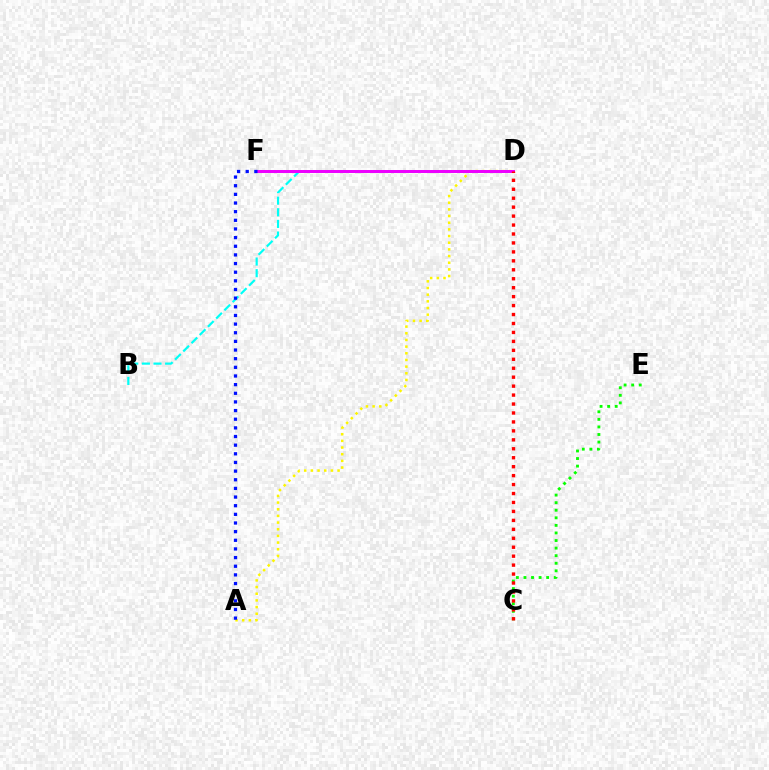{('B', 'D'): [{'color': '#00fff6', 'line_style': 'dashed', 'thickness': 1.58}], ('A', 'D'): [{'color': '#fcf500', 'line_style': 'dotted', 'thickness': 1.81}], ('C', 'E'): [{'color': '#08ff00', 'line_style': 'dotted', 'thickness': 2.06}], ('D', 'F'): [{'color': '#ee00ff', 'line_style': 'solid', 'thickness': 2.14}], ('A', 'F'): [{'color': '#0010ff', 'line_style': 'dotted', 'thickness': 2.35}], ('C', 'D'): [{'color': '#ff0000', 'line_style': 'dotted', 'thickness': 2.43}]}